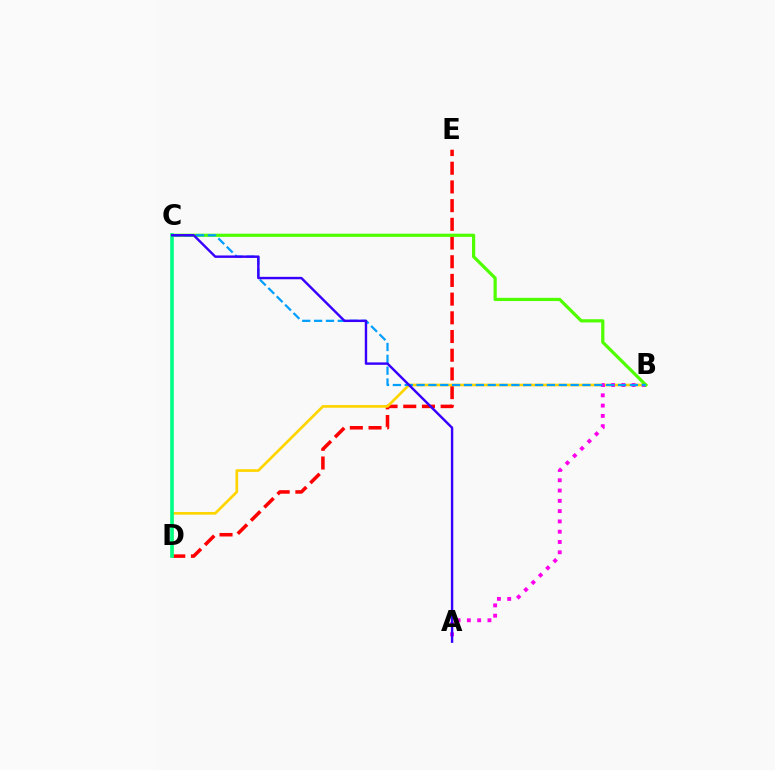{('D', 'E'): [{'color': '#ff0000', 'line_style': 'dashed', 'thickness': 2.54}], ('B', 'D'): [{'color': '#ffd500', 'line_style': 'solid', 'thickness': 1.94}], ('A', 'B'): [{'color': '#ff00ed', 'line_style': 'dotted', 'thickness': 2.79}], ('B', 'C'): [{'color': '#4fff00', 'line_style': 'solid', 'thickness': 2.31}, {'color': '#009eff', 'line_style': 'dashed', 'thickness': 1.61}], ('C', 'D'): [{'color': '#00ff86', 'line_style': 'solid', 'thickness': 2.62}], ('A', 'C'): [{'color': '#3700ff', 'line_style': 'solid', 'thickness': 1.74}]}